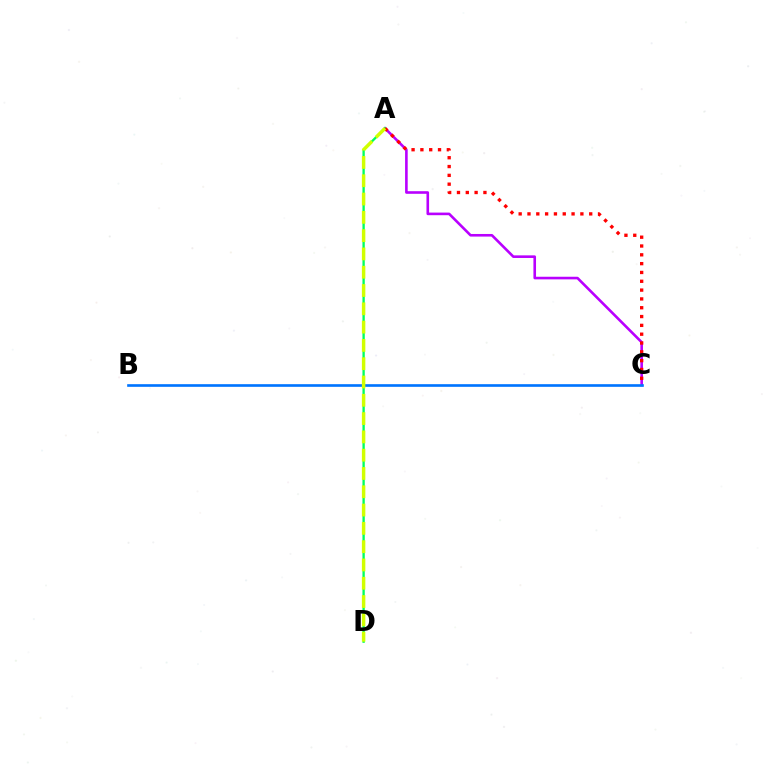{('A', 'C'): [{'color': '#b900ff', 'line_style': 'solid', 'thickness': 1.88}, {'color': '#ff0000', 'line_style': 'dotted', 'thickness': 2.4}], ('A', 'D'): [{'color': '#00ff5c', 'line_style': 'solid', 'thickness': 1.68}, {'color': '#d1ff00', 'line_style': 'dashed', 'thickness': 2.49}], ('B', 'C'): [{'color': '#0074ff', 'line_style': 'solid', 'thickness': 1.9}]}